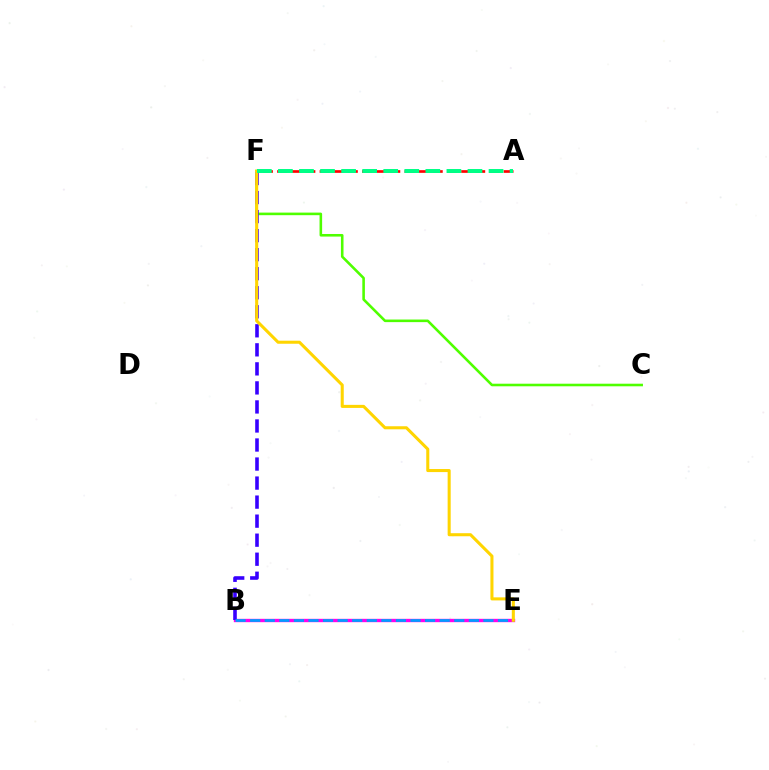{('C', 'F'): [{'color': '#4fff00', 'line_style': 'solid', 'thickness': 1.86}], ('B', 'E'): [{'color': '#ff00ed', 'line_style': 'solid', 'thickness': 2.42}, {'color': '#009eff', 'line_style': 'dashed', 'thickness': 1.98}], ('B', 'F'): [{'color': '#3700ff', 'line_style': 'dashed', 'thickness': 2.59}], ('A', 'F'): [{'color': '#ff0000', 'line_style': 'dashed', 'thickness': 1.92}, {'color': '#00ff86', 'line_style': 'dashed', 'thickness': 2.86}], ('E', 'F'): [{'color': '#ffd500', 'line_style': 'solid', 'thickness': 2.2}]}